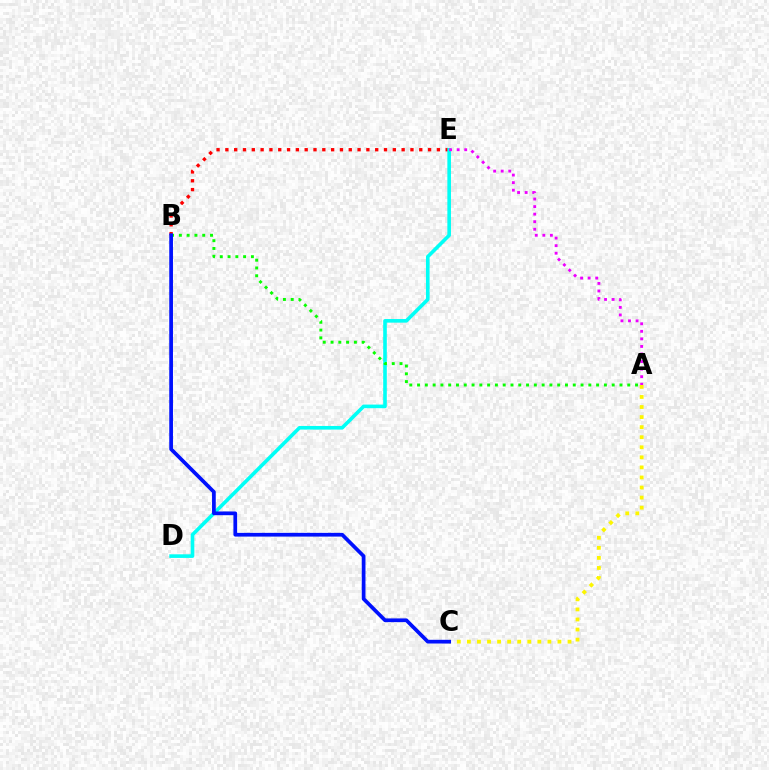{('B', 'E'): [{'color': '#ff0000', 'line_style': 'dotted', 'thickness': 2.39}], ('D', 'E'): [{'color': '#00fff6', 'line_style': 'solid', 'thickness': 2.6}], ('A', 'C'): [{'color': '#fcf500', 'line_style': 'dotted', 'thickness': 2.73}], ('A', 'E'): [{'color': '#ee00ff', 'line_style': 'dotted', 'thickness': 2.05}], ('A', 'B'): [{'color': '#08ff00', 'line_style': 'dotted', 'thickness': 2.12}], ('B', 'C'): [{'color': '#0010ff', 'line_style': 'solid', 'thickness': 2.68}]}